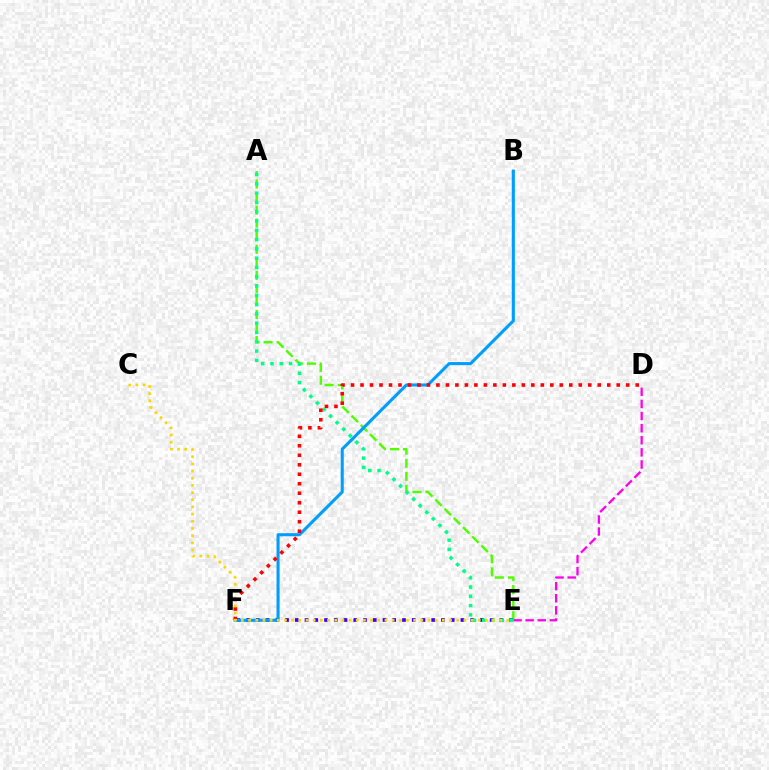{('A', 'E'): [{'color': '#4fff00', 'line_style': 'dashed', 'thickness': 1.77}, {'color': '#00ff86', 'line_style': 'dotted', 'thickness': 2.52}], ('E', 'F'): [{'color': '#3700ff', 'line_style': 'dotted', 'thickness': 2.65}], ('B', 'F'): [{'color': '#009eff', 'line_style': 'solid', 'thickness': 2.22}], ('D', 'E'): [{'color': '#ff00ed', 'line_style': 'dashed', 'thickness': 1.65}], ('D', 'F'): [{'color': '#ff0000', 'line_style': 'dotted', 'thickness': 2.58}], ('C', 'E'): [{'color': '#ffd500', 'line_style': 'dotted', 'thickness': 1.95}]}